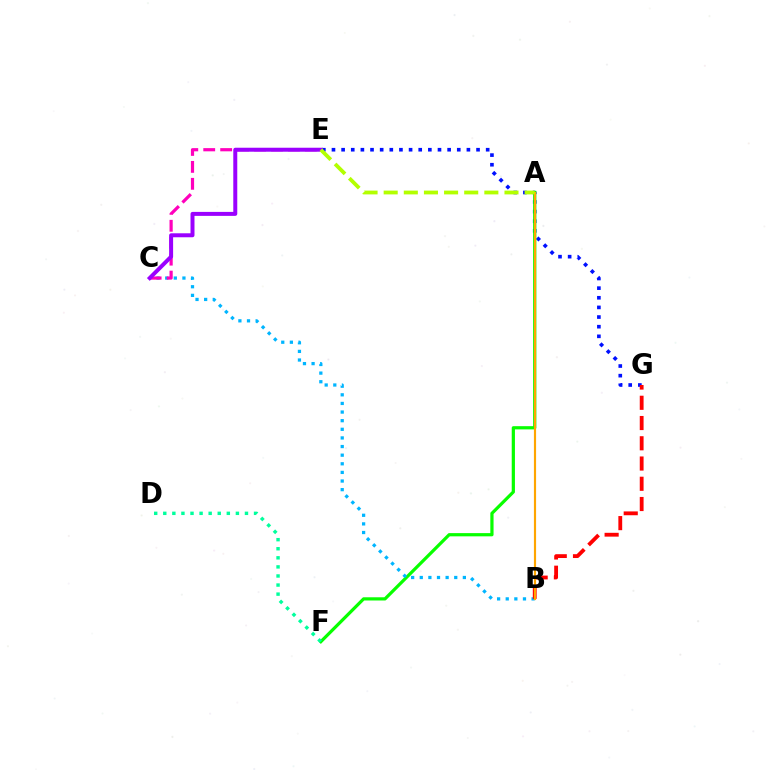{('E', 'G'): [{'color': '#0010ff', 'line_style': 'dotted', 'thickness': 2.62}], ('A', 'F'): [{'color': '#08ff00', 'line_style': 'solid', 'thickness': 2.32}], ('B', 'C'): [{'color': '#00b5ff', 'line_style': 'dotted', 'thickness': 2.34}], ('C', 'E'): [{'color': '#ff00bd', 'line_style': 'dashed', 'thickness': 2.3}, {'color': '#9b00ff', 'line_style': 'solid', 'thickness': 2.86}], ('B', 'G'): [{'color': '#ff0000', 'line_style': 'dashed', 'thickness': 2.75}], ('A', 'B'): [{'color': '#ffa500', 'line_style': 'solid', 'thickness': 1.56}], ('D', 'F'): [{'color': '#00ff9d', 'line_style': 'dotted', 'thickness': 2.47}], ('A', 'E'): [{'color': '#b3ff00', 'line_style': 'dashed', 'thickness': 2.74}]}